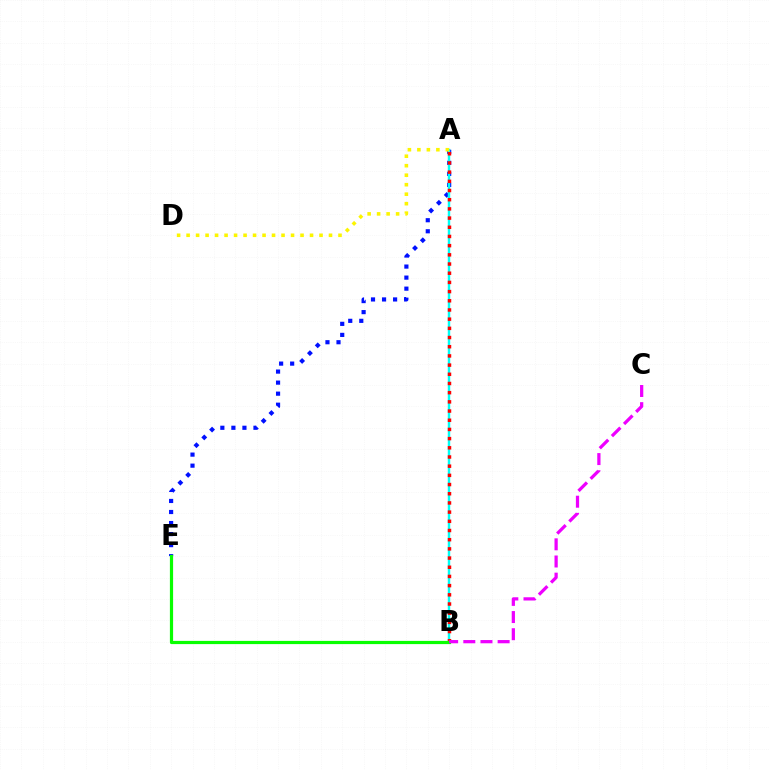{('A', 'E'): [{'color': '#0010ff', 'line_style': 'dotted', 'thickness': 3.0}], ('A', 'B'): [{'color': '#00fff6', 'line_style': 'solid', 'thickness': 1.76}, {'color': '#ff0000', 'line_style': 'dotted', 'thickness': 2.5}], ('A', 'D'): [{'color': '#fcf500', 'line_style': 'dotted', 'thickness': 2.58}], ('B', 'E'): [{'color': '#08ff00', 'line_style': 'solid', 'thickness': 2.31}], ('B', 'C'): [{'color': '#ee00ff', 'line_style': 'dashed', 'thickness': 2.33}]}